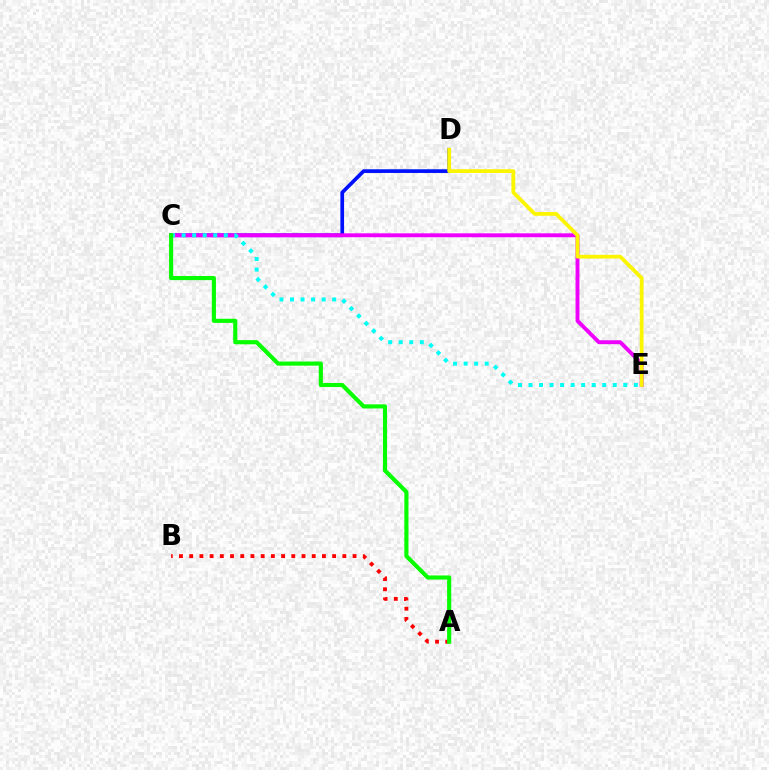{('C', 'D'): [{'color': '#0010ff', 'line_style': 'solid', 'thickness': 2.65}], ('C', 'E'): [{'color': '#ee00ff', 'line_style': 'solid', 'thickness': 2.81}, {'color': '#00fff6', 'line_style': 'dotted', 'thickness': 2.86}], ('A', 'B'): [{'color': '#ff0000', 'line_style': 'dotted', 'thickness': 2.77}], ('D', 'E'): [{'color': '#fcf500', 'line_style': 'solid', 'thickness': 2.72}], ('A', 'C'): [{'color': '#08ff00', 'line_style': 'solid', 'thickness': 2.97}]}